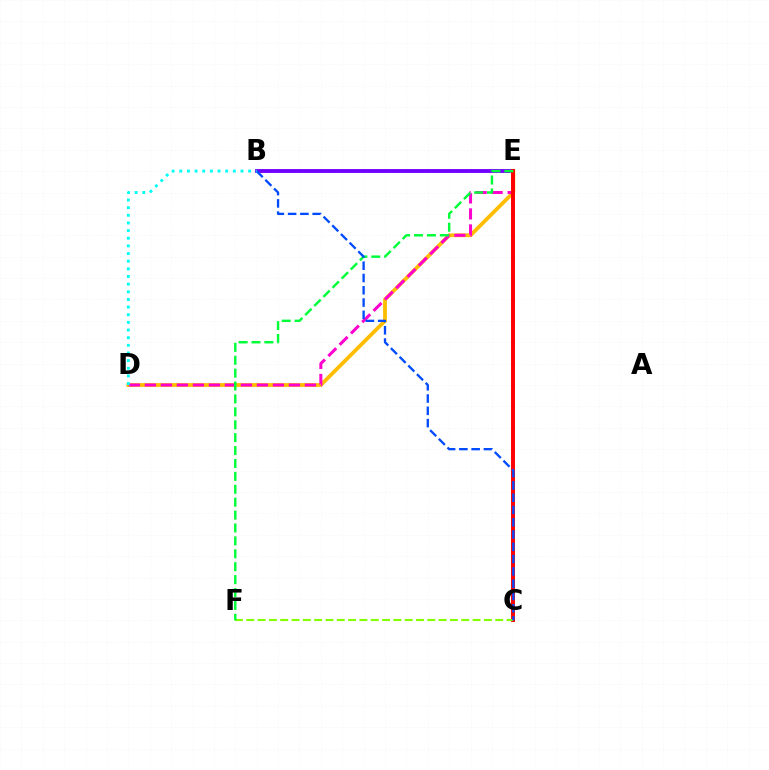{('D', 'E'): [{'color': '#ffbd00', 'line_style': 'solid', 'thickness': 2.74}, {'color': '#ff00cf', 'line_style': 'dashed', 'thickness': 2.17}], ('B', 'E'): [{'color': '#7200ff', 'line_style': 'solid', 'thickness': 2.78}], ('C', 'E'): [{'color': '#ff0000', 'line_style': 'solid', 'thickness': 2.84}], ('C', 'F'): [{'color': '#84ff00', 'line_style': 'dashed', 'thickness': 1.54}], ('E', 'F'): [{'color': '#00ff39', 'line_style': 'dashed', 'thickness': 1.75}], ('B', 'C'): [{'color': '#004bff', 'line_style': 'dashed', 'thickness': 1.67}], ('B', 'D'): [{'color': '#00fff6', 'line_style': 'dotted', 'thickness': 2.08}]}